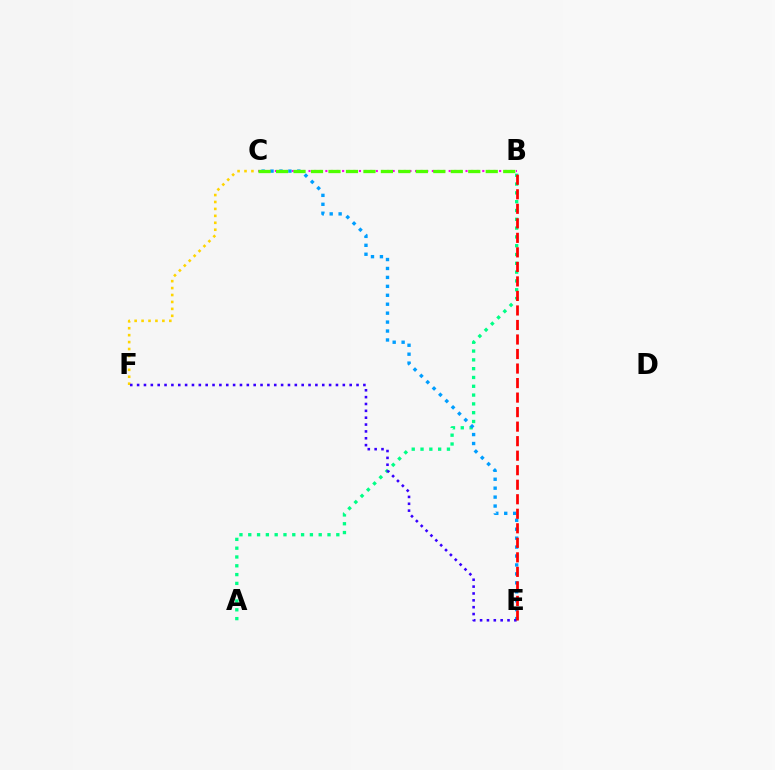{('A', 'B'): [{'color': '#00ff86', 'line_style': 'dotted', 'thickness': 2.39}], ('B', 'C'): [{'color': '#ff00ed', 'line_style': 'dotted', 'thickness': 1.52}, {'color': '#4fff00', 'line_style': 'dashed', 'thickness': 2.37}], ('C', 'E'): [{'color': '#009eff', 'line_style': 'dotted', 'thickness': 2.43}], ('C', 'F'): [{'color': '#ffd500', 'line_style': 'dotted', 'thickness': 1.88}], ('E', 'F'): [{'color': '#3700ff', 'line_style': 'dotted', 'thickness': 1.86}], ('B', 'E'): [{'color': '#ff0000', 'line_style': 'dashed', 'thickness': 1.97}]}